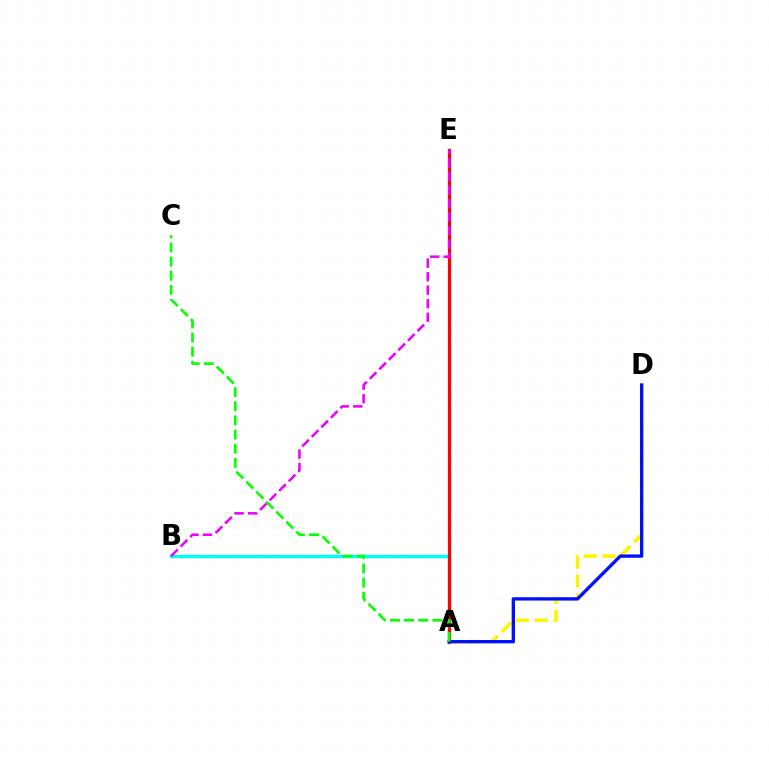{('A', 'B'): [{'color': '#00fff6', 'line_style': 'solid', 'thickness': 2.46}], ('A', 'E'): [{'color': '#ff0000', 'line_style': 'solid', 'thickness': 2.3}], ('A', 'D'): [{'color': '#fcf500', 'line_style': 'dashed', 'thickness': 2.56}, {'color': '#0010ff', 'line_style': 'solid', 'thickness': 2.39}], ('B', 'E'): [{'color': '#ee00ff', 'line_style': 'dashed', 'thickness': 1.83}], ('A', 'C'): [{'color': '#08ff00', 'line_style': 'dashed', 'thickness': 1.92}]}